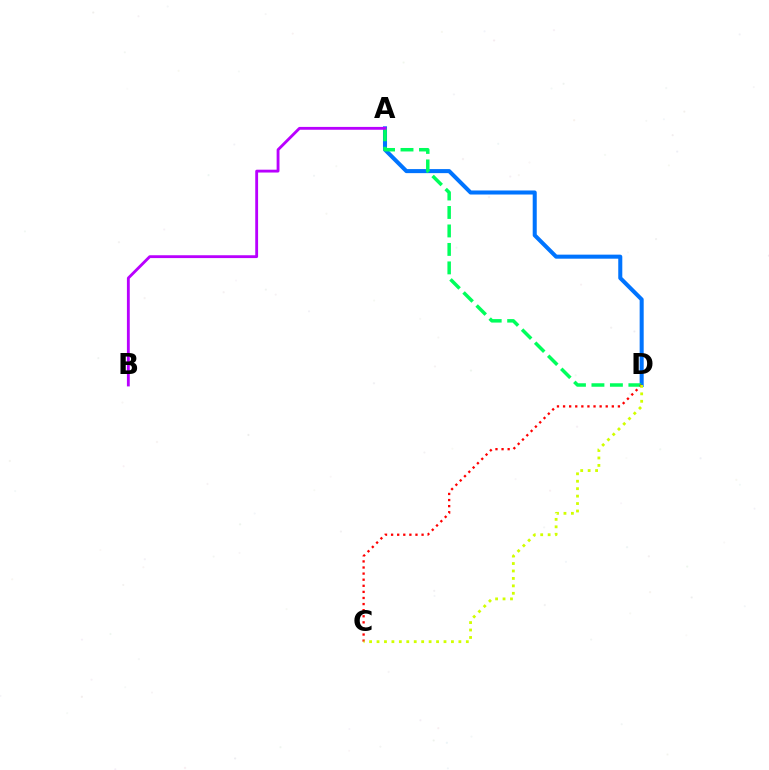{('A', 'D'): [{'color': '#0074ff', 'line_style': 'solid', 'thickness': 2.91}, {'color': '#00ff5c', 'line_style': 'dashed', 'thickness': 2.51}], ('A', 'B'): [{'color': '#b900ff', 'line_style': 'solid', 'thickness': 2.04}], ('C', 'D'): [{'color': '#ff0000', 'line_style': 'dotted', 'thickness': 1.66}, {'color': '#d1ff00', 'line_style': 'dotted', 'thickness': 2.02}]}